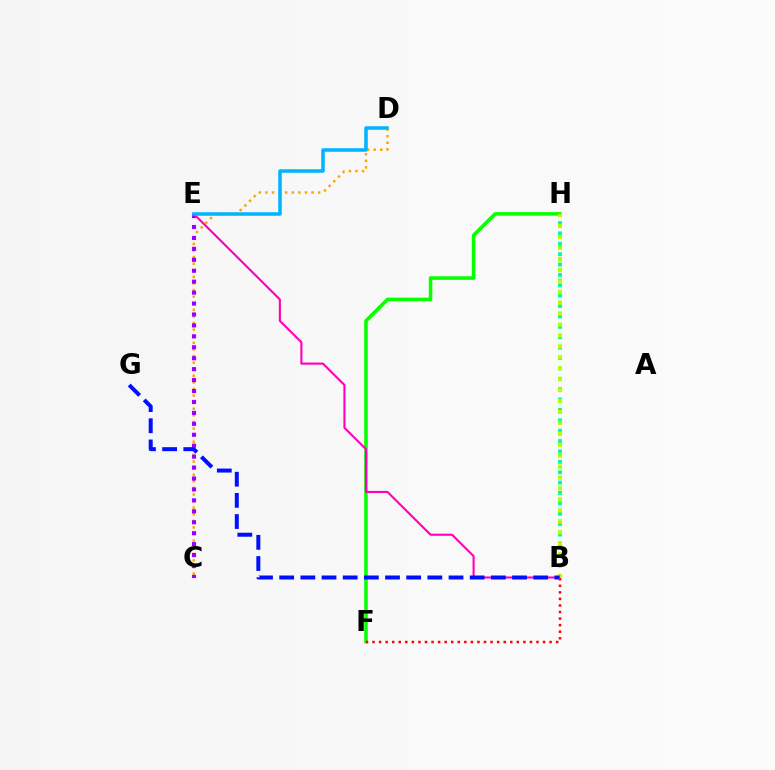{('C', 'D'): [{'color': '#ffa500', 'line_style': 'dotted', 'thickness': 1.79}], ('F', 'H'): [{'color': '#08ff00', 'line_style': 'solid', 'thickness': 2.57}], ('C', 'E'): [{'color': '#9b00ff', 'line_style': 'dotted', 'thickness': 2.97}], ('B', 'E'): [{'color': '#ff00bd', 'line_style': 'solid', 'thickness': 1.53}], ('D', 'E'): [{'color': '#00b5ff', 'line_style': 'solid', 'thickness': 2.53}], ('B', 'H'): [{'color': '#00ff9d', 'line_style': 'dotted', 'thickness': 2.82}, {'color': '#b3ff00', 'line_style': 'dotted', 'thickness': 2.97}], ('B', 'G'): [{'color': '#0010ff', 'line_style': 'dashed', 'thickness': 2.88}], ('B', 'F'): [{'color': '#ff0000', 'line_style': 'dotted', 'thickness': 1.78}]}